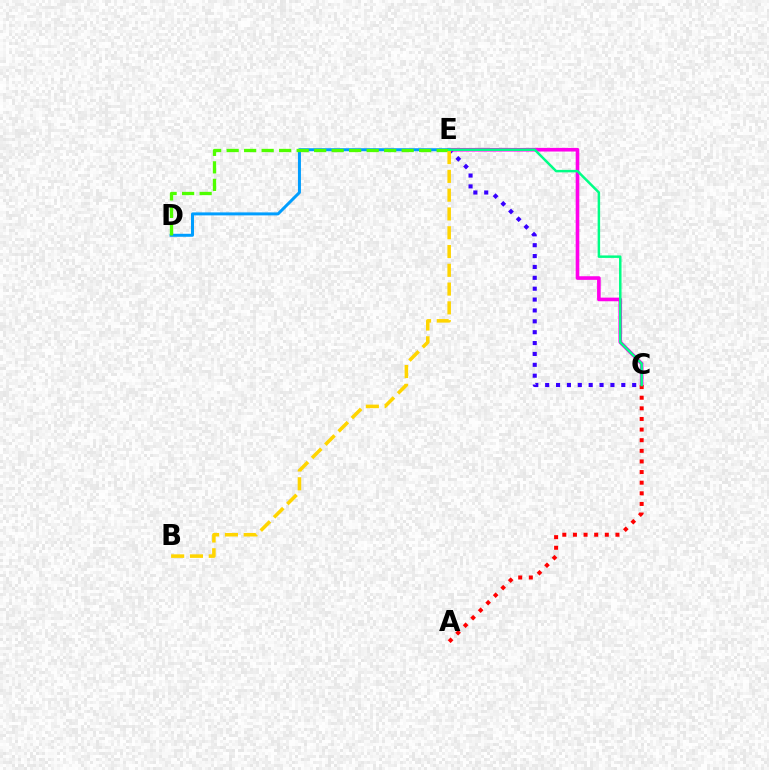{('C', 'E'): [{'color': '#3700ff', 'line_style': 'dotted', 'thickness': 2.95}, {'color': '#ff00ed', 'line_style': 'solid', 'thickness': 2.61}, {'color': '#00ff86', 'line_style': 'solid', 'thickness': 1.79}], ('A', 'C'): [{'color': '#ff0000', 'line_style': 'dotted', 'thickness': 2.89}], ('D', 'E'): [{'color': '#009eff', 'line_style': 'solid', 'thickness': 2.15}, {'color': '#4fff00', 'line_style': 'dashed', 'thickness': 2.38}], ('B', 'E'): [{'color': '#ffd500', 'line_style': 'dashed', 'thickness': 2.55}]}